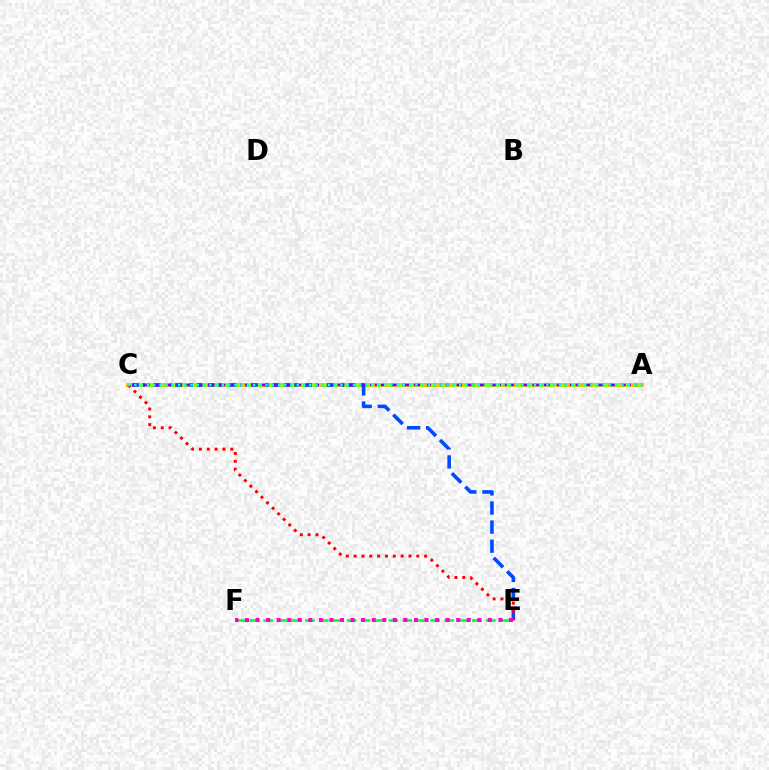{('A', 'C'): [{'color': '#ffbd00', 'line_style': 'solid', 'thickness': 2.91}, {'color': '#7200ff', 'line_style': 'dashed', 'thickness': 1.77}, {'color': '#84ff00', 'line_style': 'dotted', 'thickness': 2.94}, {'color': '#00fff6', 'line_style': 'dotted', 'thickness': 1.7}], ('C', 'E'): [{'color': '#004bff', 'line_style': 'dashed', 'thickness': 2.59}, {'color': '#ff0000', 'line_style': 'dotted', 'thickness': 2.13}], ('E', 'F'): [{'color': '#00ff39', 'line_style': 'dashed', 'thickness': 1.89}, {'color': '#ff00cf', 'line_style': 'dotted', 'thickness': 2.87}]}